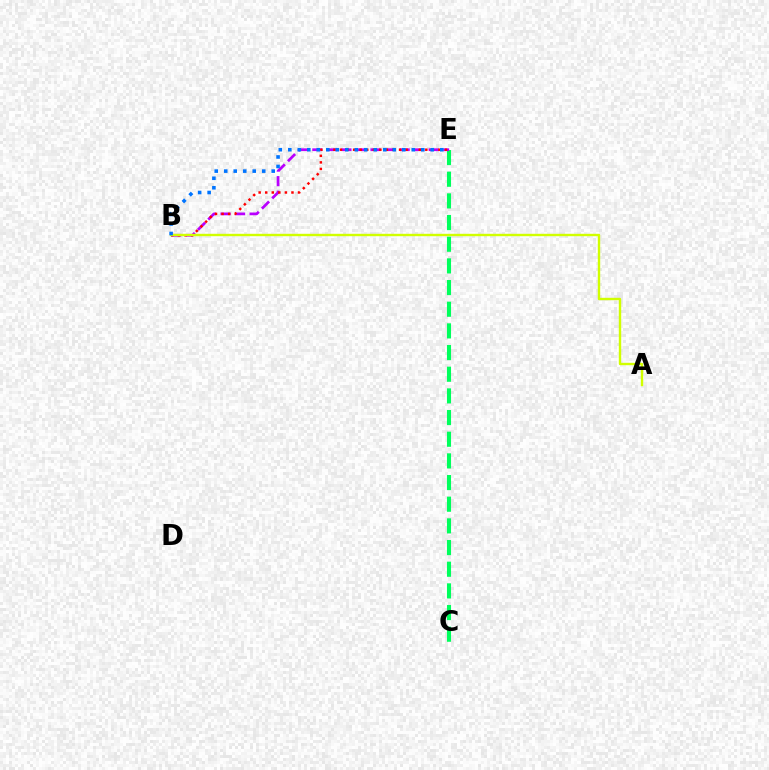{('C', 'E'): [{'color': '#00ff5c', 'line_style': 'dashed', 'thickness': 2.94}], ('B', 'E'): [{'color': '#b900ff', 'line_style': 'dashed', 'thickness': 1.98}, {'color': '#ff0000', 'line_style': 'dotted', 'thickness': 1.78}, {'color': '#0074ff', 'line_style': 'dotted', 'thickness': 2.58}], ('A', 'B'): [{'color': '#d1ff00', 'line_style': 'solid', 'thickness': 1.73}]}